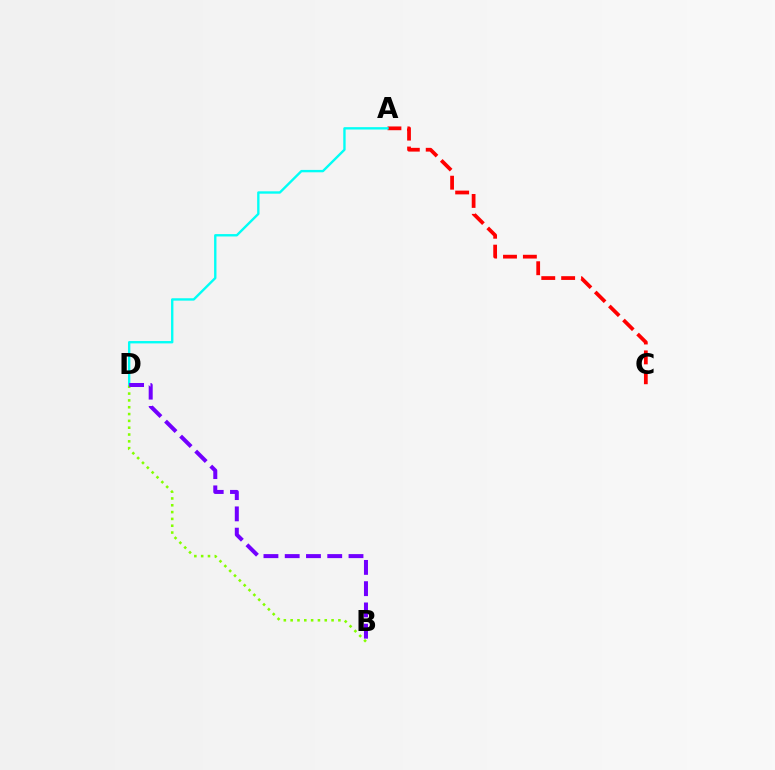{('A', 'C'): [{'color': '#ff0000', 'line_style': 'dashed', 'thickness': 2.7}], ('A', 'D'): [{'color': '#00fff6', 'line_style': 'solid', 'thickness': 1.7}], ('B', 'D'): [{'color': '#84ff00', 'line_style': 'dotted', 'thickness': 1.85}, {'color': '#7200ff', 'line_style': 'dashed', 'thickness': 2.89}]}